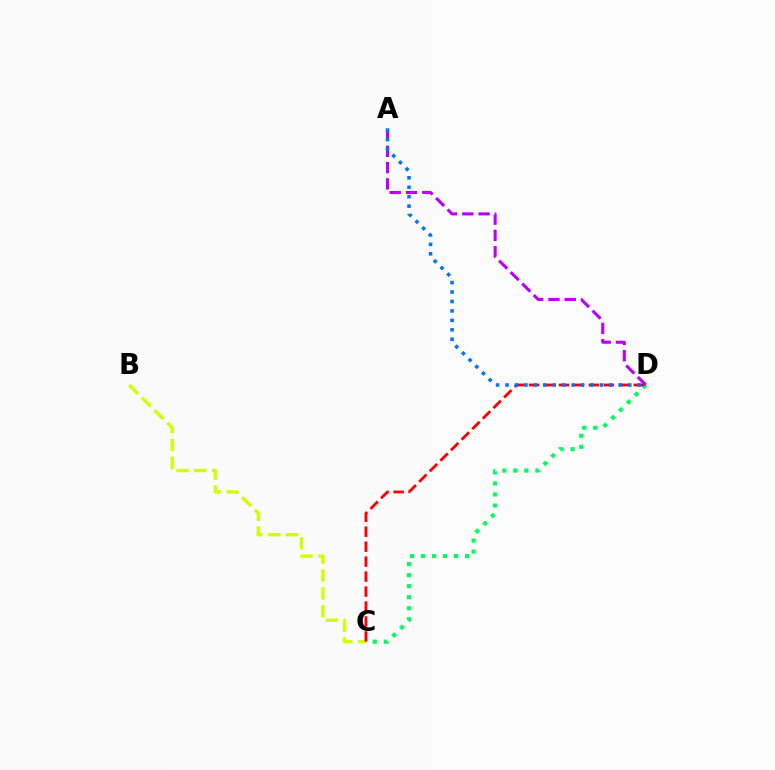{('B', 'C'): [{'color': '#d1ff00', 'line_style': 'dashed', 'thickness': 2.43}], ('C', 'D'): [{'color': '#00ff5c', 'line_style': 'dotted', 'thickness': 2.99}, {'color': '#ff0000', 'line_style': 'dashed', 'thickness': 2.03}], ('A', 'D'): [{'color': '#b900ff', 'line_style': 'dashed', 'thickness': 2.21}, {'color': '#0074ff', 'line_style': 'dotted', 'thickness': 2.57}]}